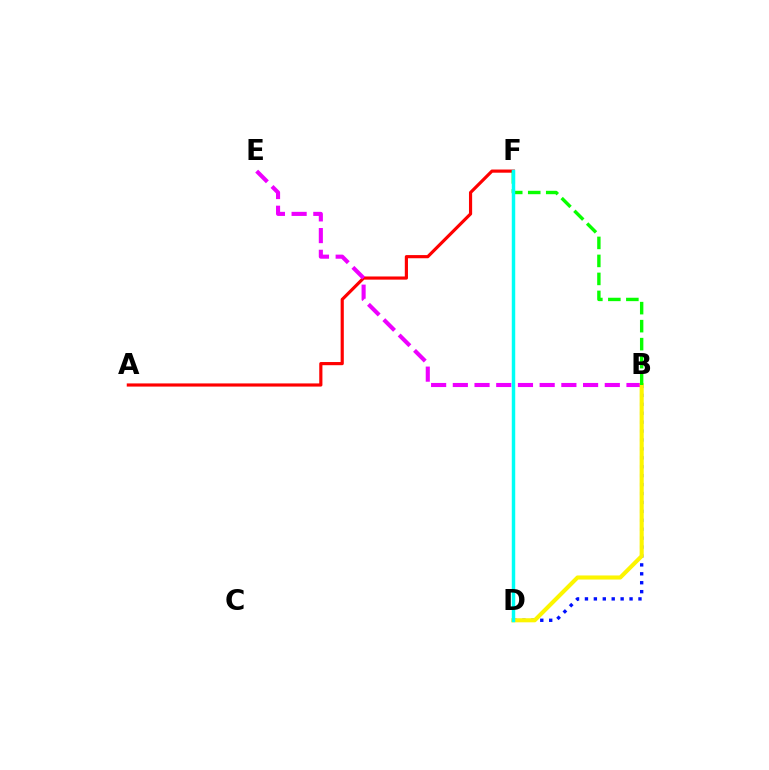{('A', 'F'): [{'color': '#ff0000', 'line_style': 'solid', 'thickness': 2.28}], ('B', 'E'): [{'color': '#ee00ff', 'line_style': 'dashed', 'thickness': 2.95}], ('B', 'D'): [{'color': '#0010ff', 'line_style': 'dotted', 'thickness': 2.42}, {'color': '#fcf500', 'line_style': 'solid', 'thickness': 2.94}], ('B', 'F'): [{'color': '#08ff00', 'line_style': 'dashed', 'thickness': 2.45}], ('D', 'F'): [{'color': '#00fff6', 'line_style': 'solid', 'thickness': 2.48}]}